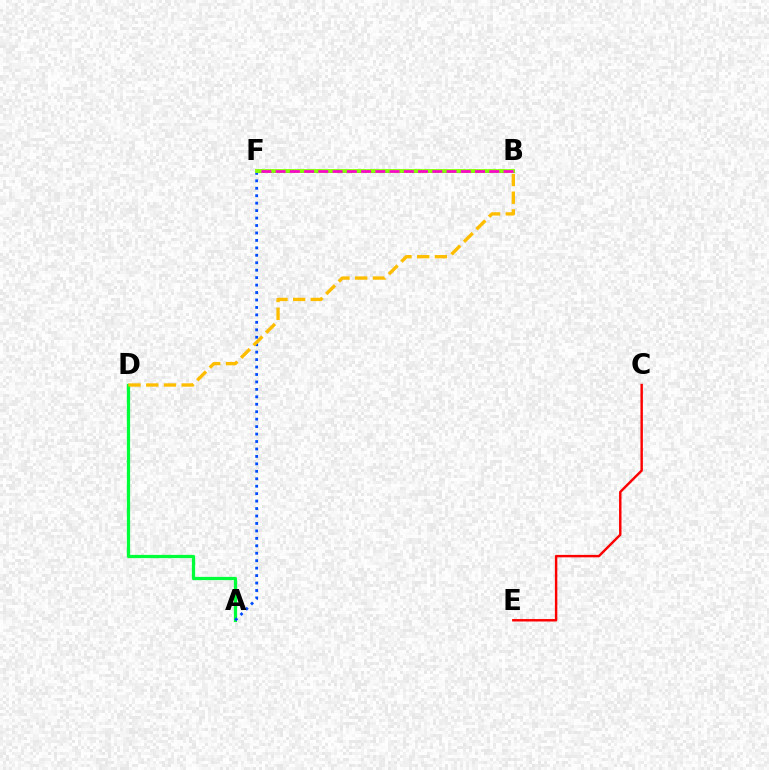{('B', 'F'): [{'color': '#00fff6', 'line_style': 'dashed', 'thickness': 1.83}, {'color': '#7200ff', 'line_style': 'solid', 'thickness': 1.97}, {'color': '#84ff00', 'line_style': 'solid', 'thickness': 2.75}, {'color': '#ff00cf', 'line_style': 'dashed', 'thickness': 1.94}], ('A', 'D'): [{'color': '#00ff39', 'line_style': 'solid', 'thickness': 2.34}], ('A', 'F'): [{'color': '#004bff', 'line_style': 'dotted', 'thickness': 2.02}], ('B', 'D'): [{'color': '#ffbd00', 'line_style': 'dashed', 'thickness': 2.41}], ('C', 'E'): [{'color': '#ff0000', 'line_style': 'solid', 'thickness': 1.75}]}